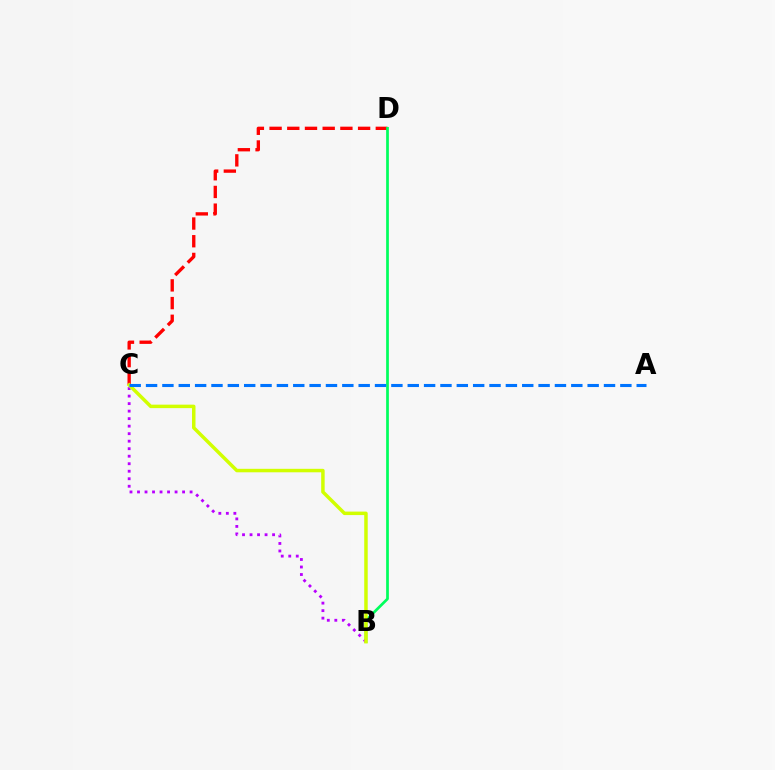{('C', 'D'): [{'color': '#ff0000', 'line_style': 'dashed', 'thickness': 2.4}], ('B', 'D'): [{'color': '#00ff5c', 'line_style': 'solid', 'thickness': 1.96}], ('B', 'C'): [{'color': '#b900ff', 'line_style': 'dotted', 'thickness': 2.04}, {'color': '#d1ff00', 'line_style': 'solid', 'thickness': 2.51}], ('A', 'C'): [{'color': '#0074ff', 'line_style': 'dashed', 'thickness': 2.22}]}